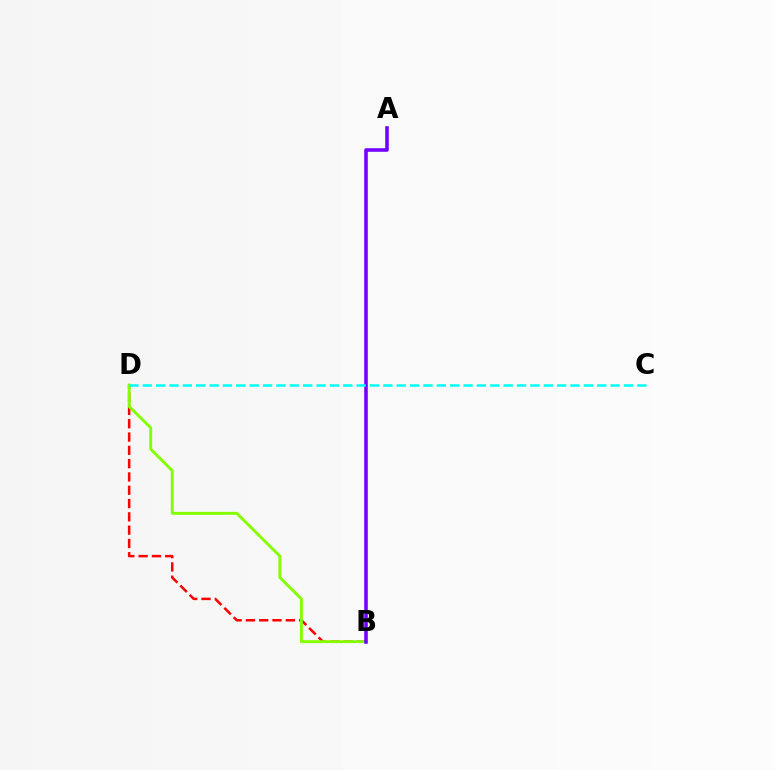{('B', 'D'): [{'color': '#ff0000', 'line_style': 'dashed', 'thickness': 1.81}, {'color': '#84ff00', 'line_style': 'solid', 'thickness': 2.1}], ('A', 'B'): [{'color': '#7200ff', 'line_style': 'solid', 'thickness': 2.56}], ('C', 'D'): [{'color': '#00fff6', 'line_style': 'dashed', 'thickness': 1.82}]}